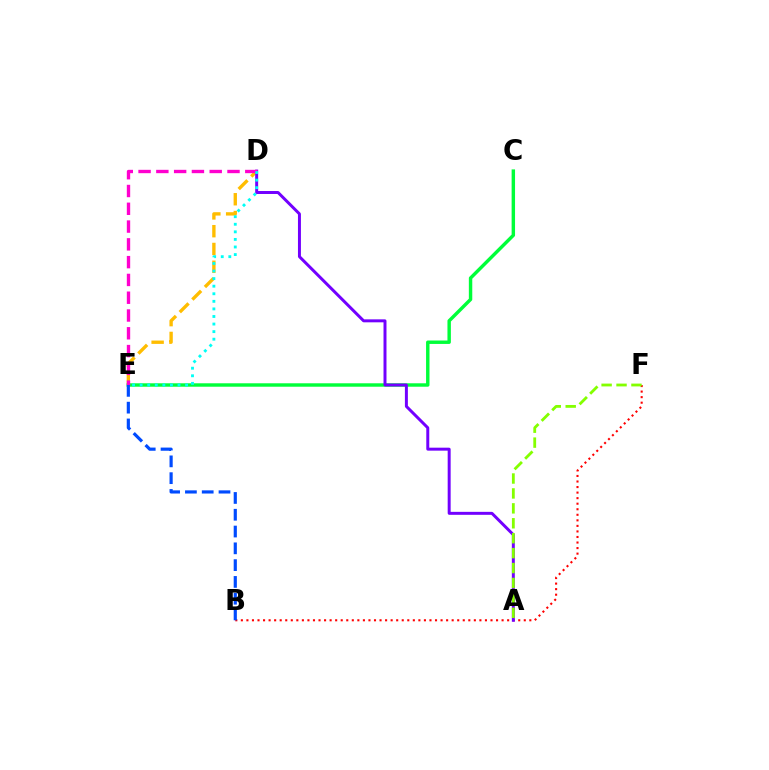{('D', 'E'): [{'color': '#ffbd00', 'line_style': 'dashed', 'thickness': 2.42}, {'color': '#ff00cf', 'line_style': 'dashed', 'thickness': 2.42}, {'color': '#00fff6', 'line_style': 'dotted', 'thickness': 2.06}], ('B', 'F'): [{'color': '#ff0000', 'line_style': 'dotted', 'thickness': 1.51}], ('C', 'E'): [{'color': '#00ff39', 'line_style': 'solid', 'thickness': 2.47}], ('A', 'D'): [{'color': '#7200ff', 'line_style': 'solid', 'thickness': 2.14}], ('A', 'F'): [{'color': '#84ff00', 'line_style': 'dashed', 'thickness': 2.03}], ('B', 'E'): [{'color': '#004bff', 'line_style': 'dashed', 'thickness': 2.28}]}